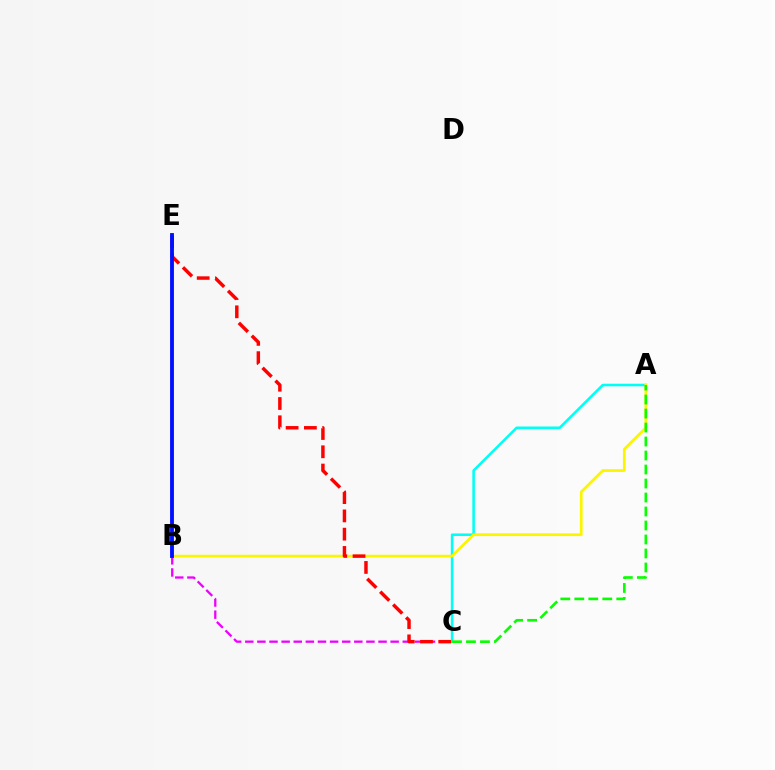{('B', 'C'): [{'color': '#ee00ff', 'line_style': 'dashed', 'thickness': 1.65}], ('A', 'C'): [{'color': '#00fff6', 'line_style': 'solid', 'thickness': 1.85}, {'color': '#08ff00', 'line_style': 'dashed', 'thickness': 1.9}], ('A', 'B'): [{'color': '#fcf500', 'line_style': 'solid', 'thickness': 1.97}], ('C', 'E'): [{'color': '#ff0000', 'line_style': 'dashed', 'thickness': 2.48}], ('B', 'E'): [{'color': '#0010ff', 'line_style': 'solid', 'thickness': 2.77}]}